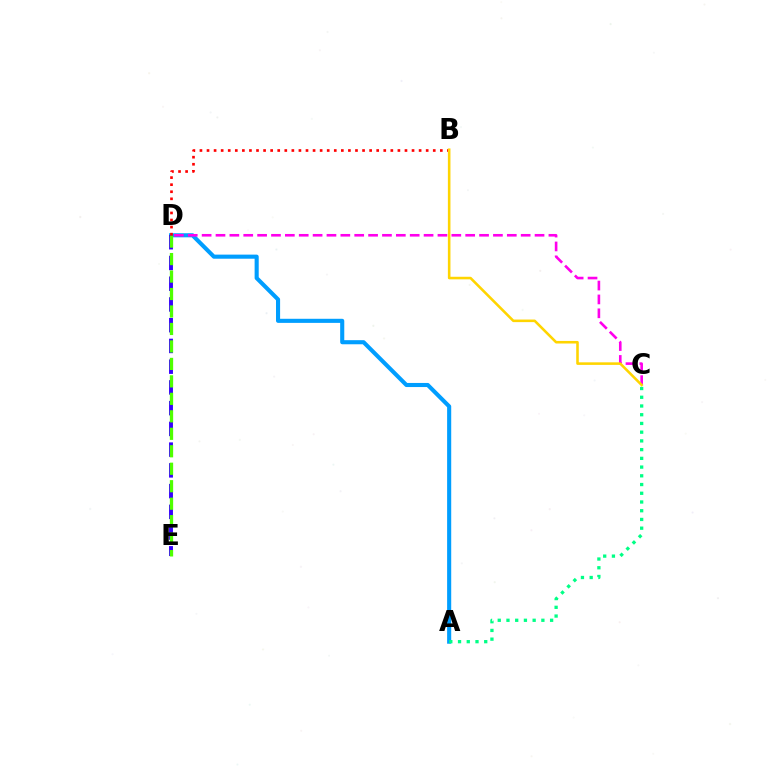{('A', 'D'): [{'color': '#009eff', 'line_style': 'solid', 'thickness': 2.95}], ('D', 'E'): [{'color': '#3700ff', 'line_style': 'dashed', 'thickness': 2.82}, {'color': '#4fff00', 'line_style': 'dashed', 'thickness': 2.37}], ('C', 'D'): [{'color': '#ff00ed', 'line_style': 'dashed', 'thickness': 1.88}], ('A', 'C'): [{'color': '#00ff86', 'line_style': 'dotted', 'thickness': 2.37}], ('B', 'D'): [{'color': '#ff0000', 'line_style': 'dotted', 'thickness': 1.92}], ('B', 'C'): [{'color': '#ffd500', 'line_style': 'solid', 'thickness': 1.85}]}